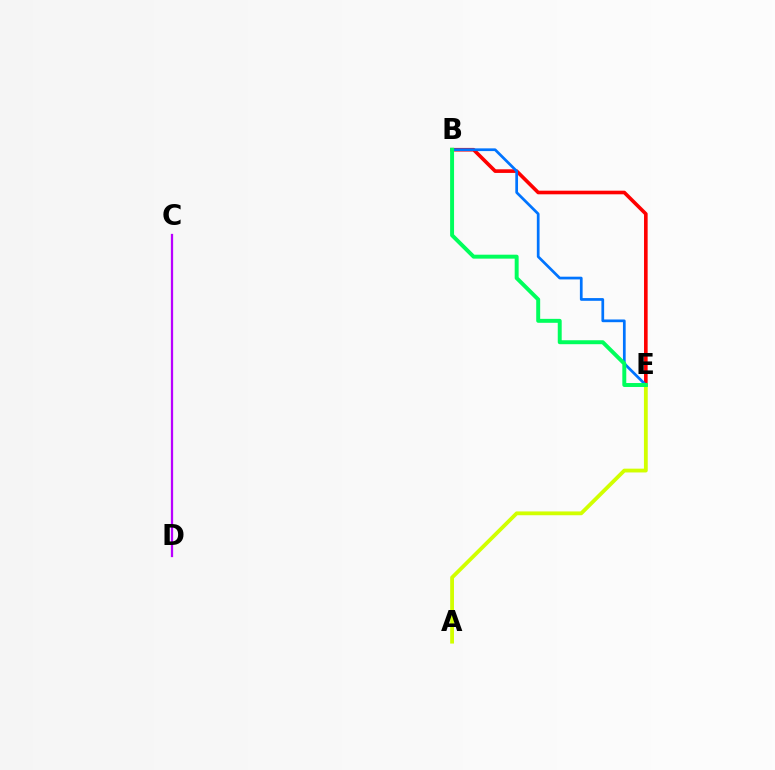{('B', 'E'): [{'color': '#ff0000', 'line_style': 'solid', 'thickness': 2.61}, {'color': '#0074ff', 'line_style': 'solid', 'thickness': 1.96}, {'color': '#00ff5c', 'line_style': 'solid', 'thickness': 2.84}], ('A', 'E'): [{'color': '#d1ff00', 'line_style': 'solid', 'thickness': 2.74}], ('C', 'D'): [{'color': '#b900ff', 'line_style': 'solid', 'thickness': 1.63}]}